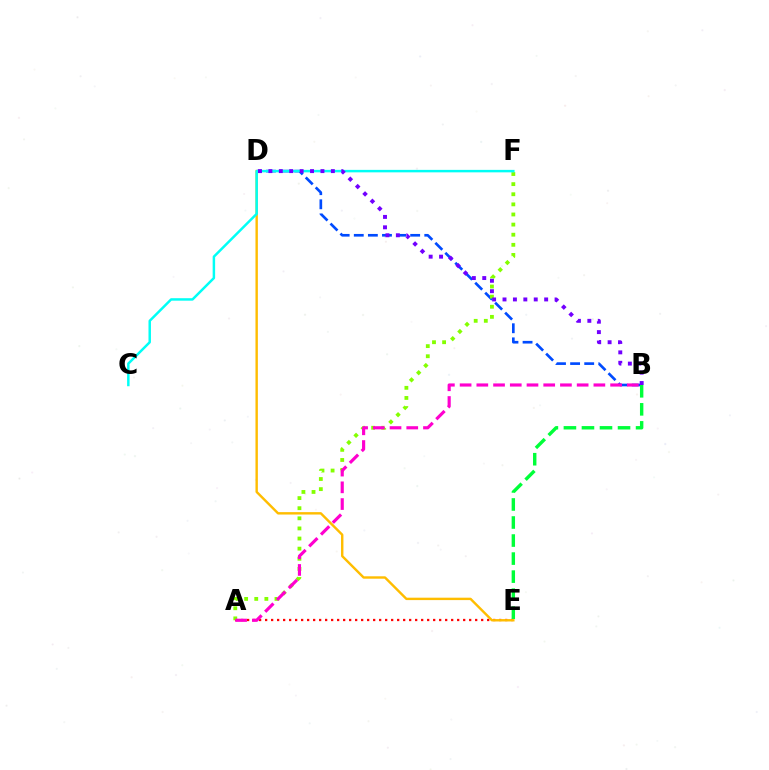{('A', 'E'): [{'color': '#ff0000', 'line_style': 'dotted', 'thickness': 1.63}], ('B', 'D'): [{'color': '#004bff', 'line_style': 'dashed', 'thickness': 1.92}, {'color': '#7200ff', 'line_style': 'dotted', 'thickness': 2.83}], ('A', 'F'): [{'color': '#84ff00', 'line_style': 'dotted', 'thickness': 2.75}], ('D', 'E'): [{'color': '#ffbd00', 'line_style': 'solid', 'thickness': 1.73}], ('A', 'B'): [{'color': '#ff00cf', 'line_style': 'dashed', 'thickness': 2.27}], ('C', 'F'): [{'color': '#00fff6', 'line_style': 'solid', 'thickness': 1.78}], ('B', 'E'): [{'color': '#00ff39', 'line_style': 'dashed', 'thickness': 2.45}]}